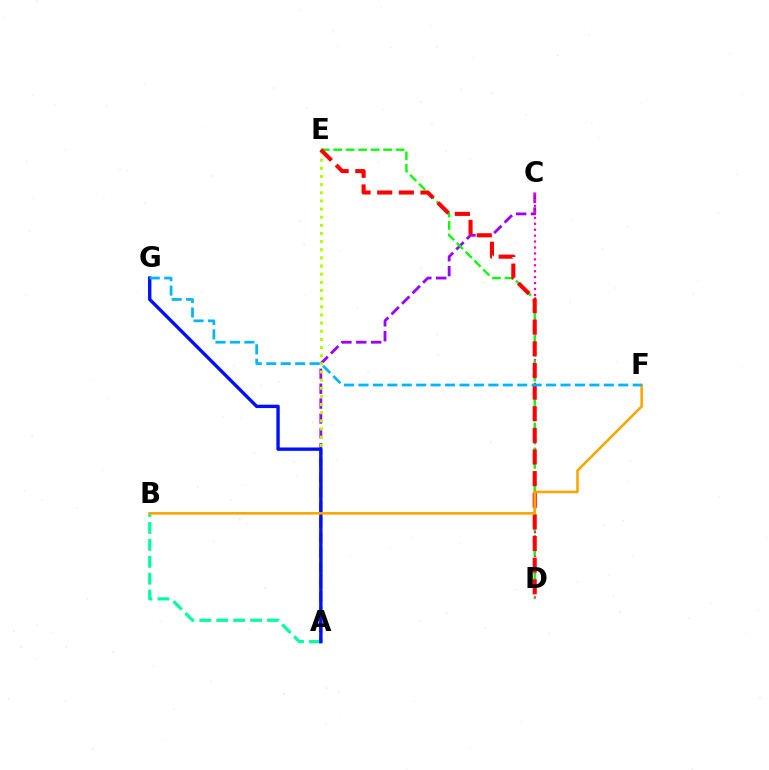{('A', 'B'): [{'color': '#00ff9d', 'line_style': 'dashed', 'thickness': 2.3}], ('A', 'C'): [{'color': '#9b00ff', 'line_style': 'dashed', 'thickness': 2.02}], ('A', 'E'): [{'color': '#b3ff00', 'line_style': 'dotted', 'thickness': 2.21}], ('A', 'G'): [{'color': '#0010ff', 'line_style': 'solid', 'thickness': 2.43}], ('C', 'D'): [{'color': '#ff00bd', 'line_style': 'dotted', 'thickness': 1.61}], ('D', 'E'): [{'color': '#08ff00', 'line_style': 'dashed', 'thickness': 1.69}, {'color': '#ff0000', 'line_style': 'dashed', 'thickness': 2.94}], ('B', 'F'): [{'color': '#ffa500', 'line_style': 'solid', 'thickness': 1.87}], ('F', 'G'): [{'color': '#00b5ff', 'line_style': 'dashed', 'thickness': 1.96}]}